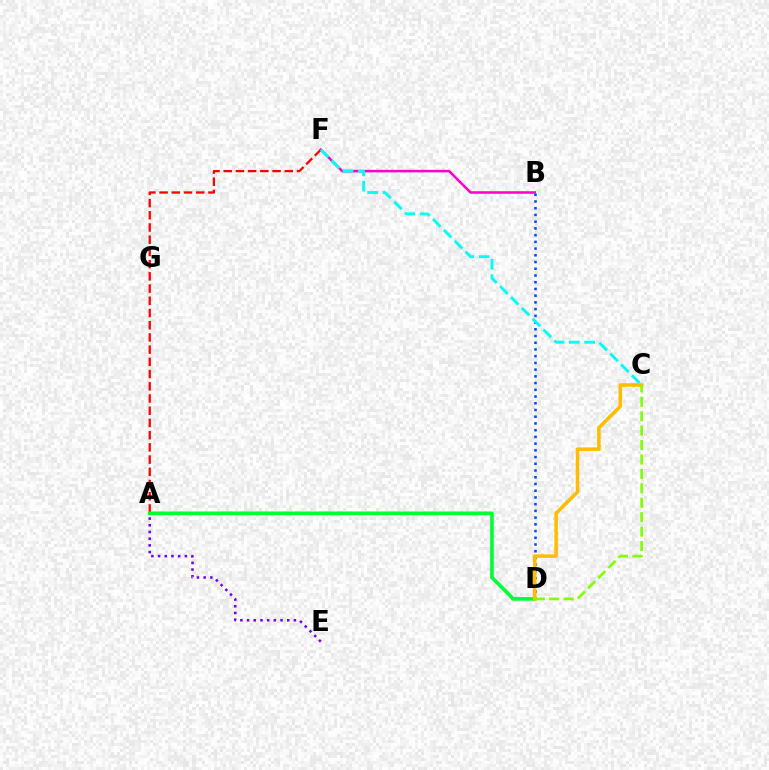{('A', 'E'): [{'color': '#7200ff', 'line_style': 'dotted', 'thickness': 1.82}], ('A', 'F'): [{'color': '#ff0000', 'line_style': 'dashed', 'thickness': 1.66}], ('B', 'F'): [{'color': '#ff00cf', 'line_style': 'solid', 'thickness': 1.84}], ('B', 'D'): [{'color': '#004bff', 'line_style': 'dotted', 'thickness': 1.83}], ('A', 'D'): [{'color': '#00ff39', 'line_style': 'solid', 'thickness': 2.64}], ('C', 'F'): [{'color': '#00fff6', 'line_style': 'dashed', 'thickness': 2.08}], ('C', 'D'): [{'color': '#ffbd00', 'line_style': 'solid', 'thickness': 2.55}, {'color': '#84ff00', 'line_style': 'dashed', 'thickness': 1.96}]}